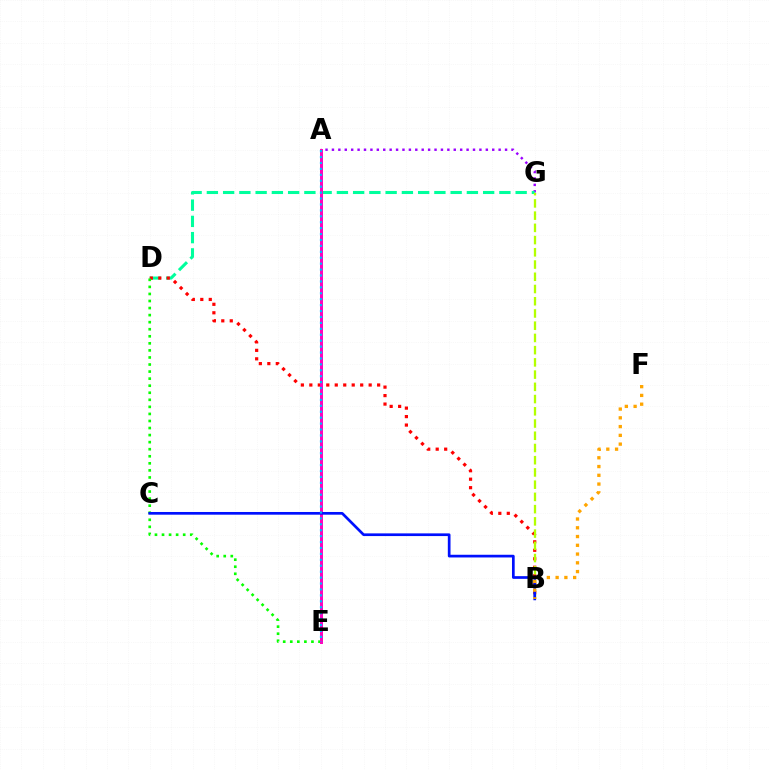{('A', 'G'): [{'color': '#9b00ff', 'line_style': 'dotted', 'thickness': 1.74}], ('D', 'G'): [{'color': '#00ff9d', 'line_style': 'dashed', 'thickness': 2.21}], ('B', 'D'): [{'color': '#ff0000', 'line_style': 'dotted', 'thickness': 2.3}], ('B', 'G'): [{'color': '#b3ff00', 'line_style': 'dashed', 'thickness': 1.66}], ('D', 'E'): [{'color': '#08ff00', 'line_style': 'dotted', 'thickness': 1.92}], ('A', 'E'): [{'color': '#ff00bd', 'line_style': 'solid', 'thickness': 2.13}, {'color': '#00b5ff', 'line_style': 'dotted', 'thickness': 1.61}], ('B', 'C'): [{'color': '#0010ff', 'line_style': 'solid', 'thickness': 1.94}], ('B', 'F'): [{'color': '#ffa500', 'line_style': 'dotted', 'thickness': 2.38}]}